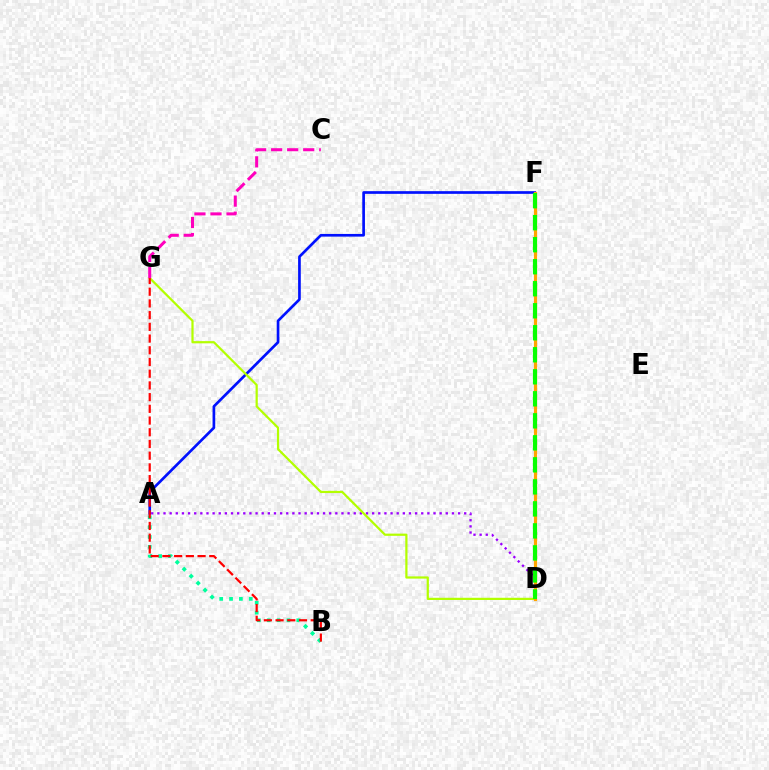{('D', 'F'): [{'color': '#00b5ff', 'line_style': 'dotted', 'thickness': 2.06}, {'color': '#ffa500', 'line_style': 'solid', 'thickness': 2.28}, {'color': '#08ff00', 'line_style': 'dashed', 'thickness': 2.99}], ('A', 'B'): [{'color': '#00ff9d', 'line_style': 'dotted', 'thickness': 2.68}], ('A', 'F'): [{'color': '#0010ff', 'line_style': 'solid', 'thickness': 1.93}], ('A', 'D'): [{'color': '#9b00ff', 'line_style': 'dotted', 'thickness': 1.67}], ('D', 'G'): [{'color': '#b3ff00', 'line_style': 'solid', 'thickness': 1.6}], ('B', 'G'): [{'color': '#ff0000', 'line_style': 'dashed', 'thickness': 1.59}], ('C', 'G'): [{'color': '#ff00bd', 'line_style': 'dashed', 'thickness': 2.18}]}